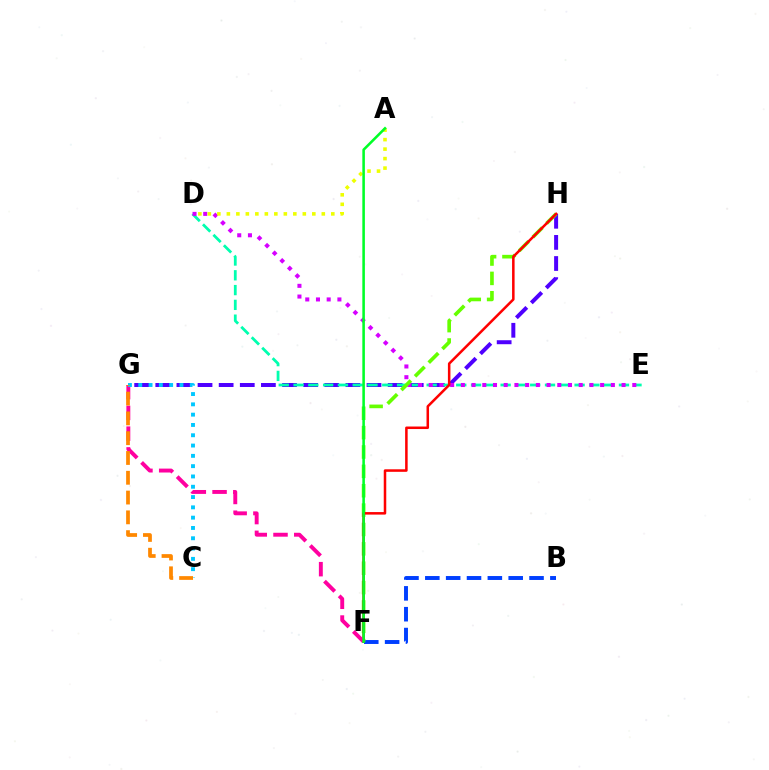{('G', 'H'): [{'color': '#4f00ff', 'line_style': 'dashed', 'thickness': 2.87}], ('B', 'F'): [{'color': '#003fff', 'line_style': 'dashed', 'thickness': 2.83}], ('D', 'E'): [{'color': '#00ffaf', 'line_style': 'dashed', 'thickness': 2.01}, {'color': '#d600ff', 'line_style': 'dotted', 'thickness': 2.91}], ('A', 'D'): [{'color': '#eeff00', 'line_style': 'dotted', 'thickness': 2.58}], ('F', 'H'): [{'color': '#66ff00', 'line_style': 'dashed', 'thickness': 2.63}, {'color': '#ff0000', 'line_style': 'solid', 'thickness': 1.82}], ('F', 'G'): [{'color': '#ff00a0', 'line_style': 'dashed', 'thickness': 2.82}], ('C', 'G'): [{'color': '#00c7ff', 'line_style': 'dotted', 'thickness': 2.8}, {'color': '#ff8800', 'line_style': 'dashed', 'thickness': 2.69}], ('A', 'F'): [{'color': '#00ff27', 'line_style': 'solid', 'thickness': 1.84}]}